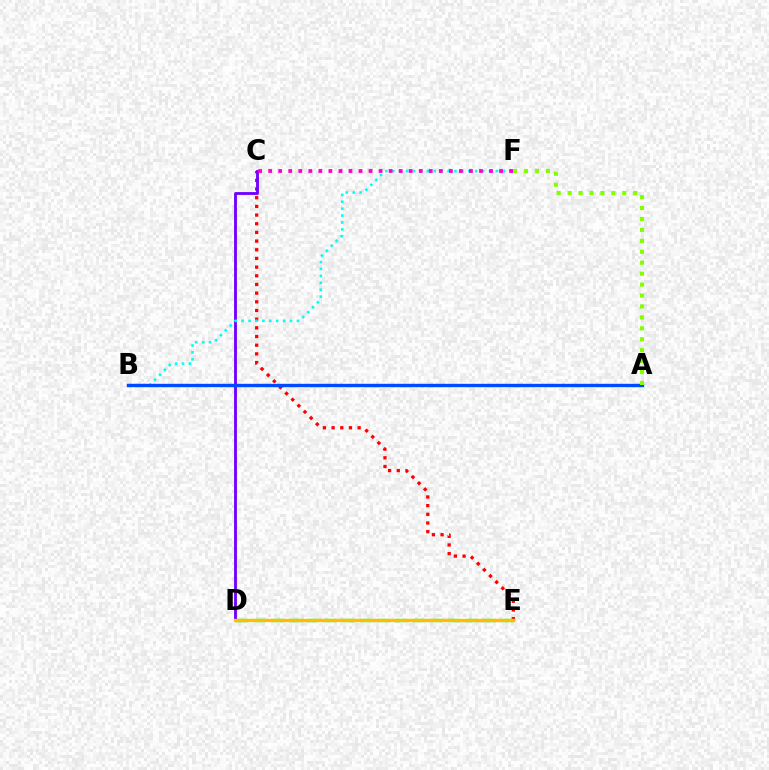{('C', 'E'): [{'color': '#ff0000', 'line_style': 'dotted', 'thickness': 2.36}], ('C', 'D'): [{'color': '#7200ff', 'line_style': 'solid', 'thickness': 2.05}], ('D', 'E'): [{'color': '#00ff39', 'line_style': 'dashed', 'thickness': 2.4}, {'color': '#ffbd00', 'line_style': 'solid', 'thickness': 2.37}], ('B', 'F'): [{'color': '#00fff6', 'line_style': 'dotted', 'thickness': 1.88}], ('A', 'B'): [{'color': '#004bff', 'line_style': 'solid', 'thickness': 2.44}], ('C', 'F'): [{'color': '#ff00cf', 'line_style': 'dotted', 'thickness': 2.73}], ('A', 'F'): [{'color': '#84ff00', 'line_style': 'dotted', 'thickness': 2.97}]}